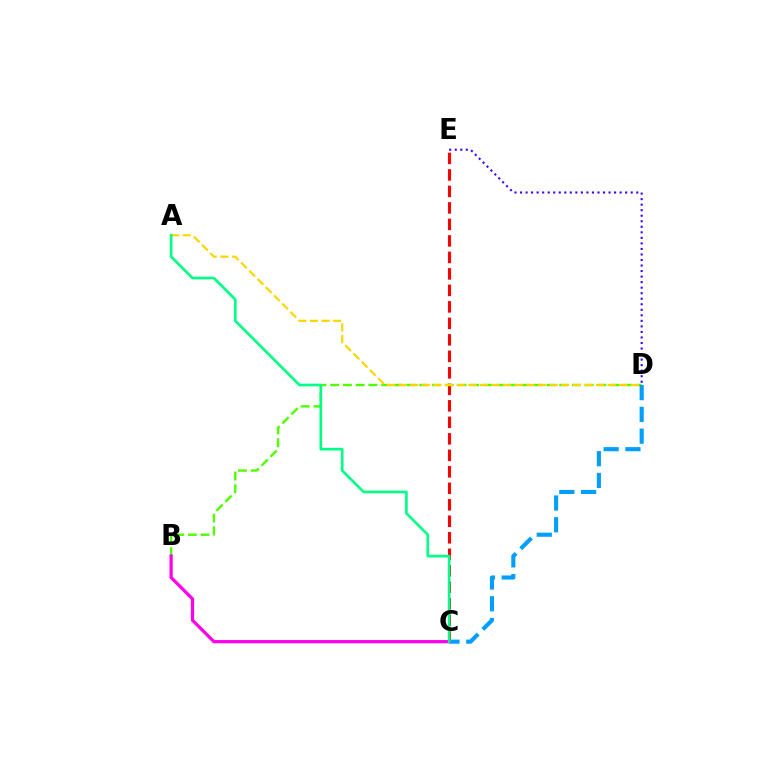{('C', 'E'): [{'color': '#ff0000', 'line_style': 'dashed', 'thickness': 2.24}], ('D', 'E'): [{'color': '#3700ff', 'line_style': 'dotted', 'thickness': 1.5}], ('B', 'D'): [{'color': '#4fff00', 'line_style': 'dashed', 'thickness': 1.73}], ('A', 'D'): [{'color': '#ffd500', 'line_style': 'dashed', 'thickness': 1.58}], ('C', 'D'): [{'color': '#009eff', 'line_style': 'dashed', 'thickness': 2.96}], ('B', 'C'): [{'color': '#ff00ed', 'line_style': 'solid', 'thickness': 2.33}], ('A', 'C'): [{'color': '#00ff86', 'line_style': 'solid', 'thickness': 1.91}]}